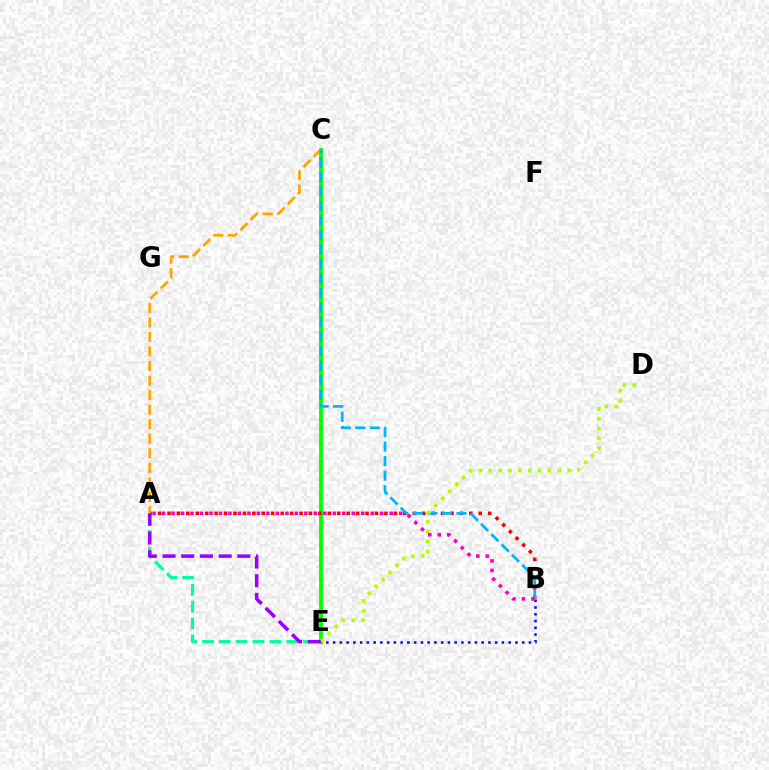{('A', 'E'): [{'color': '#00ff9d', 'line_style': 'dashed', 'thickness': 2.28}, {'color': '#9b00ff', 'line_style': 'dashed', 'thickness': 2.54}], ('C', 'E'): [{'color': '#08ff00', 'line_style': 'solid', 'thickness': 2.76}], ('A', 'B'): [{'color': '#ff0000', 'line_style': 'dotted', 'thickness': 2.56}, {'color': '#ff00bd', 'line_style': 'dotted', 'thickness': 2.58}], ('A', 'C'): [{'color': '#ffa500', 'line_style': 'dashed', 'thickness': 1.97}], ('B', 'C'): [{'color': '#00b5ff', 'line_style': 'dashed', 'thickness': 1.97}], ('D', 'E'): [{'color': '#b3ff00', 'line_style': 'dotted', 'thickness': 2.68}], ('B', 'E'): [{'color': '#0010ff', 'line_style': 'dotted', 'thickness': 1.83}]}